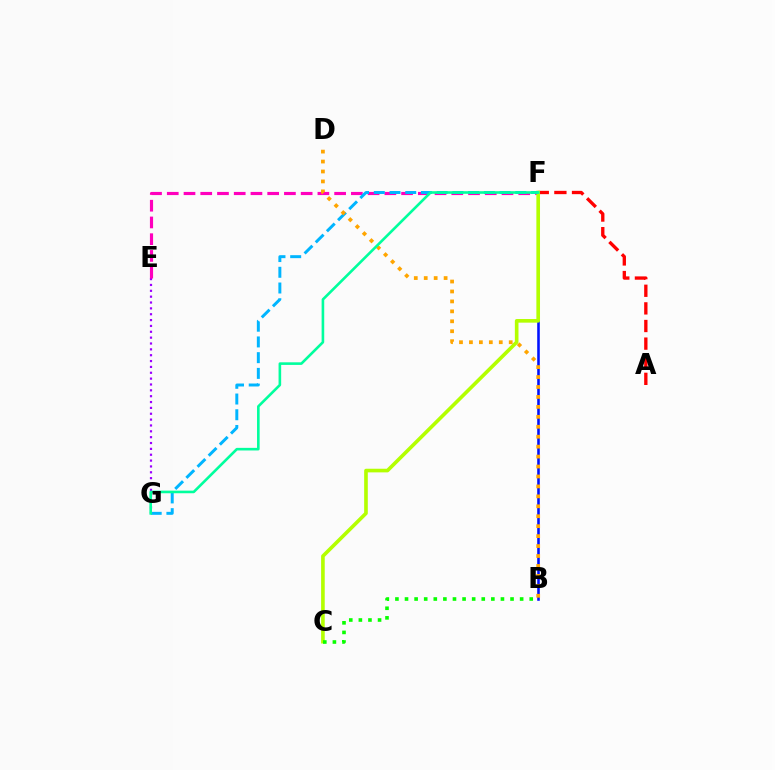{('A', 'F'): [{'color': '#ff0000', 'line_style': 'dashed', 'thickness': 2.39}], ('E', 'G'): [{'color': '#9b00ff', 'line_style': 'dotted', 'thickness': 1.59}], ('B', 'F'): [{'color': '#0010ff', 'line_style': 'solid', 'thickness': 1.85}], ('E', 'F'): [{'color': '#ff00bd', 'line_style': 'dashed', 'thickness': 2.27}], ('C', 'F'): [{'color': '#b3ff00', 'line_style': 'solid', 'thickness': 2.61}], ('F', 'G'): [{'color': '#00b5ff', 'line_style': 'dashed', 'thickness': 2.14}, {'color': '#00ff9d', 'line_style': 'solid', 'thickness': 1.88}], ('B', 'D'): [{'color': '#ffa500', 'line_style': 'dotted', 'thickness': 2.7}], ('B', 'C'): [{'color': '#08ff00', 'line_style': 'dotted', 'thickness': 2.61}]}